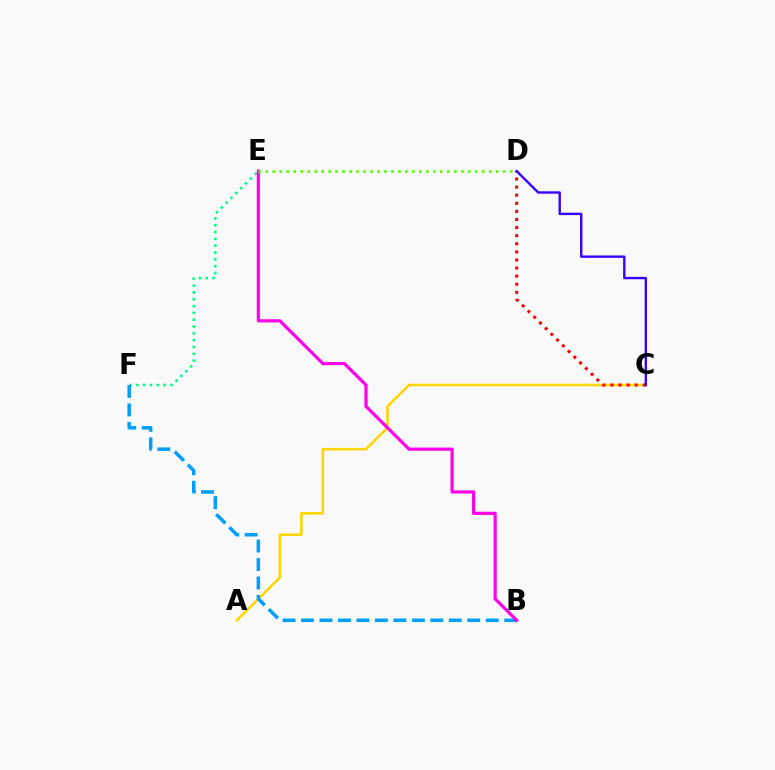{('E', 'F'): [{'color': '#00ff86', 'line_style': 'dotted', 'thickness': 1.85}], ('A', 'C'): [{'color': '#ffd500', 'line_style': 'solid', 'thickness': 1.84}], ('B', 'F'): [{'color': '#009eff', 'line_style': 'dashed', 'thickness': 2.51}], ('C', 'D'): [{'color': '#ff0000', 'line_style': 'dotted', 'thickness': 2.2}, {'color': '#3700ff', 'line_style': 'solid', 'thickness': 1.71}], ('B', 'E'): [{'color': '#ff00ed', 'line_style': 'solid', 'thickness': 2.29}], ('D', 'E'): [{'color': '#4fff00', 'line_style': 'dotted', 'thickness': 1.9}]}